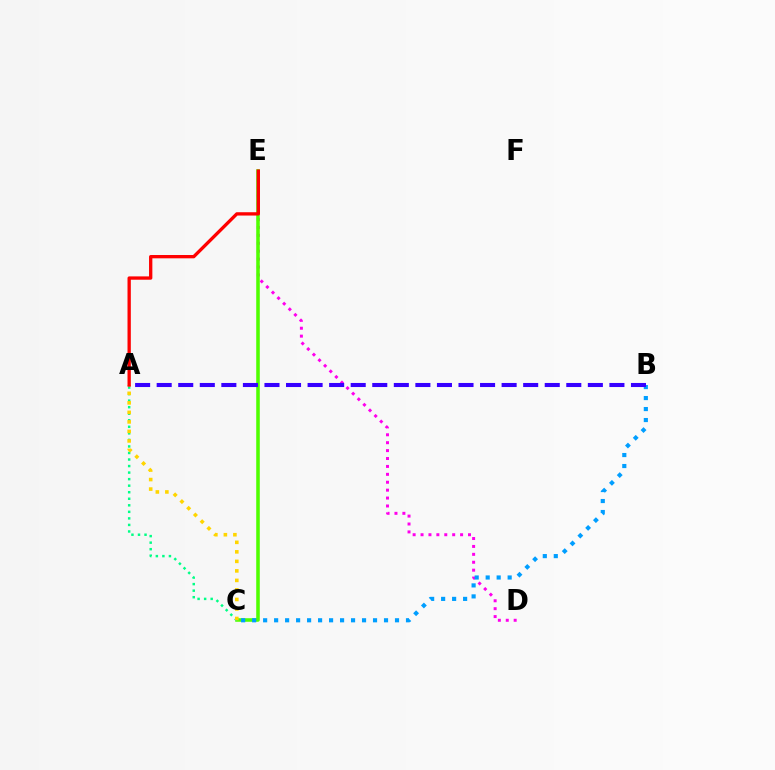{('D', 'E'): [{'color': '#ff00ed', 'line_style': 'dotted', 'thickness': 2.15}], ('C', 'E'): [{'color': '#4fff00', 'line_style': 'solid', 'thickness': 2.56}], ('B', 'C'): [{'color': '#009eff', 'line_style': 'dotted', 'thickness': 2.99}], ('A', 'B'): [{'color': '#3700ff', 'line_style': 'dashed', 'thickness': 2.93}], ('A', 'C'): [{'color': '#00ff86', 'line_style': 'dotted', 'thickness': 1.78}, {'color': '#ffd500', 'line_style': 'dotted', 'thickness': 2.59}], ('A', 'E'): [{'color': '#ff0000', 'line_style': 'solid', 'thickness': 2.39}]}